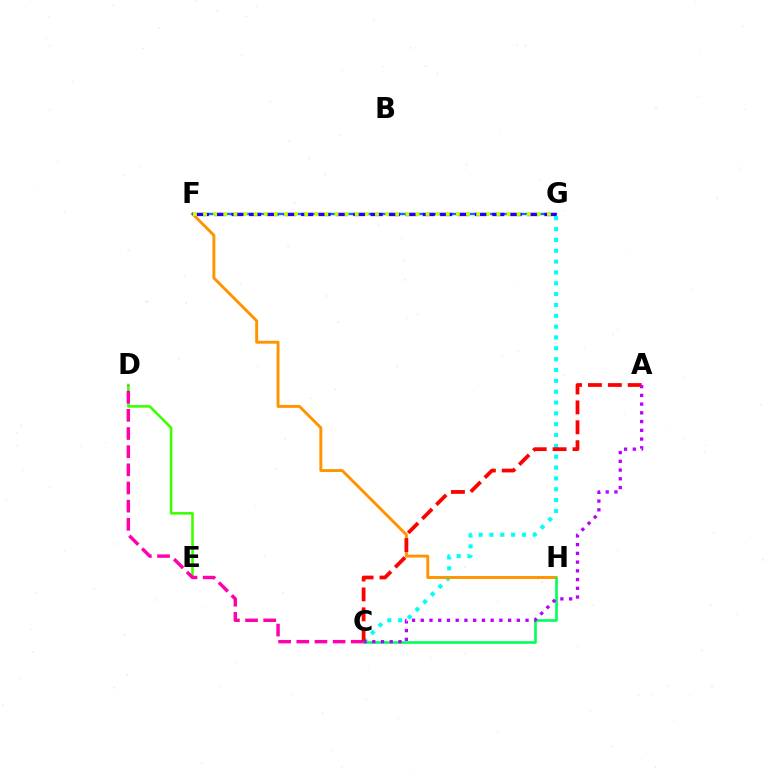{('D', 'E'): [{'color': '#3dff00', 'line_style': 'solid', 'thickness': 1.86}], ('C', 'G'): [{'color': '#00fff6', 'line_style': 'dotted', 'thickness': 2.95}], ('C', 'D'): [{'color': '#ff00ac', 'line_style': 'dashed', 'thickness': 2.47}], ('F', 'H'): [{'color': '#ff9400', 'line_style': 'solid', 'thickness': 2.11}], ('F', 'G'): [{'color': '#0074ff', 'line_style': 'solid', 'thickness': 1.71}, {'color': '#2500ff', 'line_style': 'dashed', 'thickness': 2.36}, {'color': '#d1ff00', 'line_style': 'dotted', 'thickness': 2.75}], ('C', 'H'): [{'color': '#00ff5c', 'line_style': 'solid', 'thickness': 1.88}], ('A', 'C'): [{'color': '#ff0000', 'line_style': 'dashed', 'thickness': 2.7}, {'color': '#b900ff', 'line_style': 'dotted', 'thickness': 2.37}]}